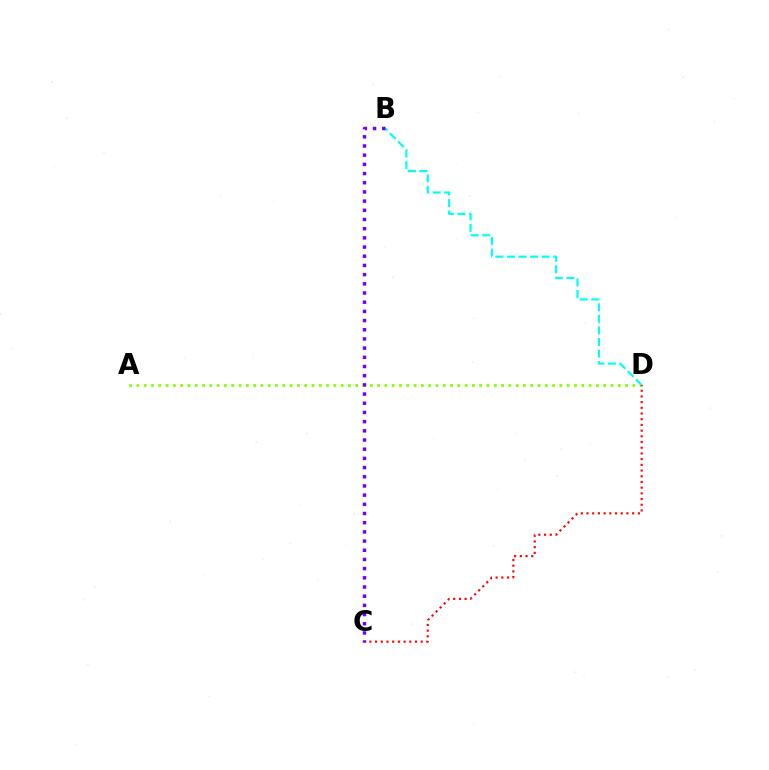{('A', 'D'): [{'color': '#84ff00', 'line_style': 'dotted', 'thickness': 1.98}], ('C', 'D'): [{'color': '#ff0000', 'line_style': 'dotted', 'thickness': 1.55}], ('B', 'D'): [{'color': '#00fff6', 'line_style': 'dashed', 'thickness': 1.57}], ('B', 'C'): [{'color': '#7200ff', 'line_style': 'dotted', 'thickness': 2.5}]}